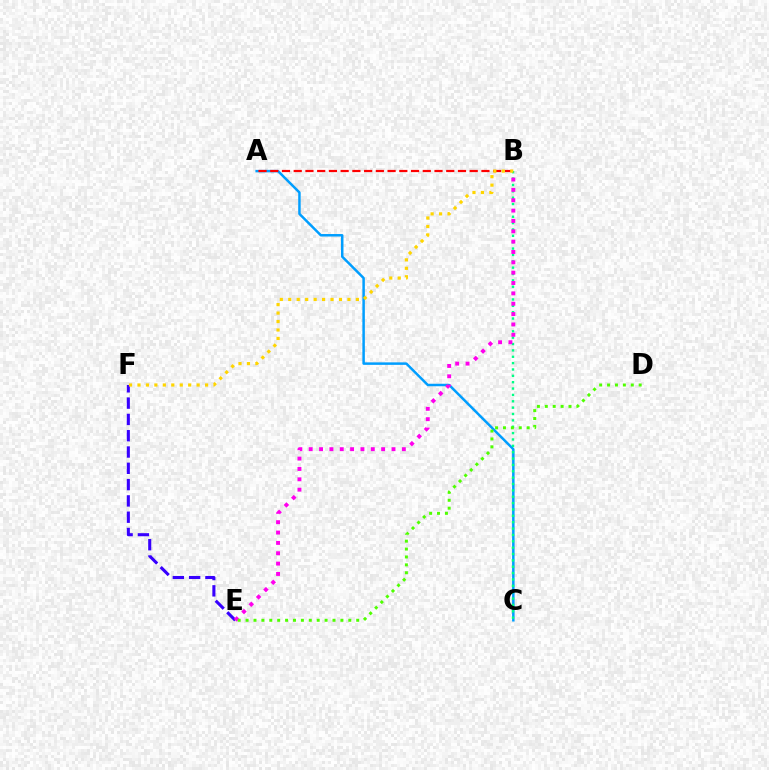{('A', 'C'): [{'color': '#009eff', 'line_style': 'solid', 'thickness': 1.79}], ('E', 'F'): [{'color': '#3700ff', 'line_style': 'dashed', 'thickness': 2.21}], ('B', 'C'): [{'color': '#00ff86', 'line_style': 'dotted', 'thickness': 1.73}], ('B', 'E'): [{'color': '#ff00ed', 'line_style': 'dotted', 'thickness': 2.81}], ('A', 'B'): [{'color': '#ff0000', 'line_style': 'dashed', 'thickness': 1.59}], ('D', 'E'): [{'color': '#4fff00', 'line_style': 'dotted', 'thickness': 2.15}], ('B', 'F'): [{'color': '#ffd500', 'line_style': 'dotted', 'thickness': 2.3}]}